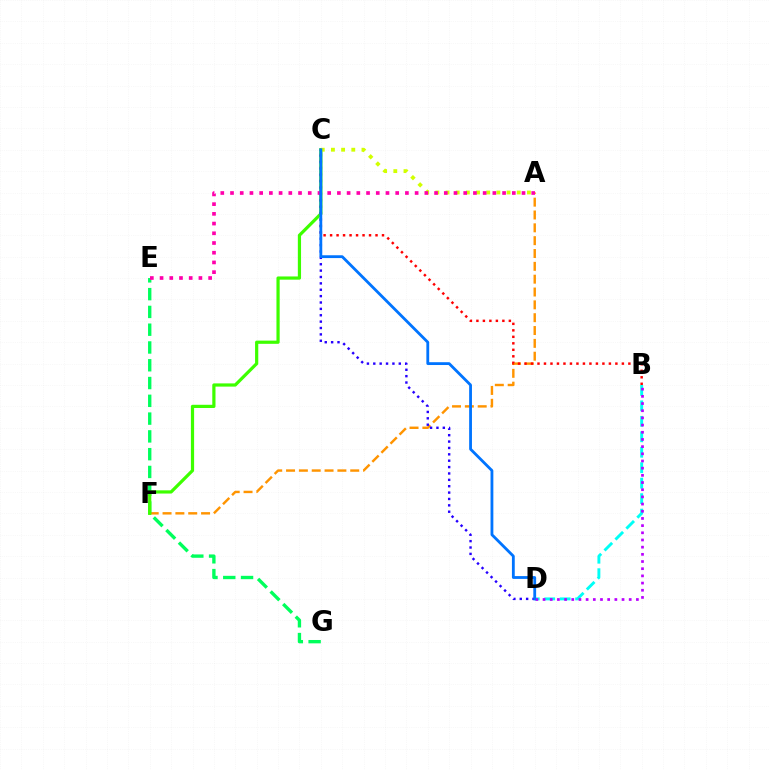{('A', 'F'): [{'color': '#ff9400', 'line_style': 'dashed', 'thickness': 1.74}], ('E', 'G'): [{'color': '#00ff5c', 'line_style': 'dashed', 'thickness': 2.42}], ('B', 'D'): [{'color': '#00fff6', 'line_style': 'dashed', 'thickness': 2.1}, {'color': '#b900ff', 'line_style': 'dotted', 'thickness': 1.95}], ('B', 'C'): [{'color': '#ff0000', 'line_style': 'dotted', 'thickness': 1.76}], ('C', 'F'): [{'color': '#3dff00', 'line_style': 'solid', 'thickness': 2.31}], ('A', 'C'): [{'color': '#d1ff00', 'line_style': 'dotted', 'thickness': 2.76}], ('C', 'D'): [{'color': '#2500ff', 'line_style': 'dotted', 'thickness': 1.73}, {'color': '#0074ff', 'line_style': 'solid', 'thickness': 2.03}], ('A', 'E'): [{'color': '#ff00ac', 'line_style': 'dotted', 'thickness': 2.64}]}